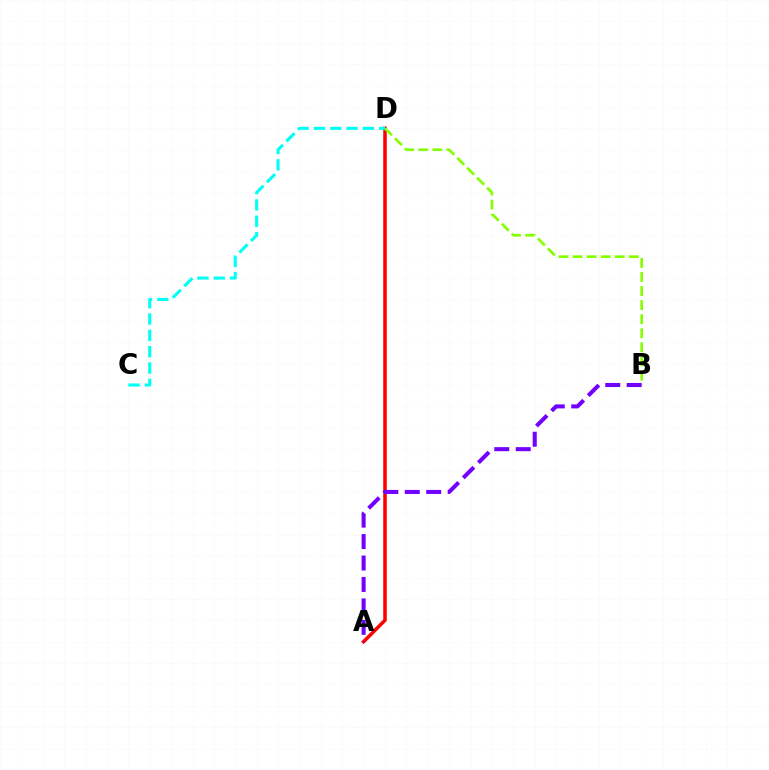{('A', 'D'): [{'color': '#ff0000', 'line_style': 'solid', 'thickness': 2.54}], ('B', 'D'): [{'color': '#84ff00', 'line_style': 'dashed', 'thickness': 1.91}], ('A', 'B'): [{'color': '#7200ff', 'line_style': 'dashed', 'thickness': 2.91}], ('C', 'D'): [{'color': '#00fff6', 'line_style': 'dashed', 'thickness': 2.22}]}